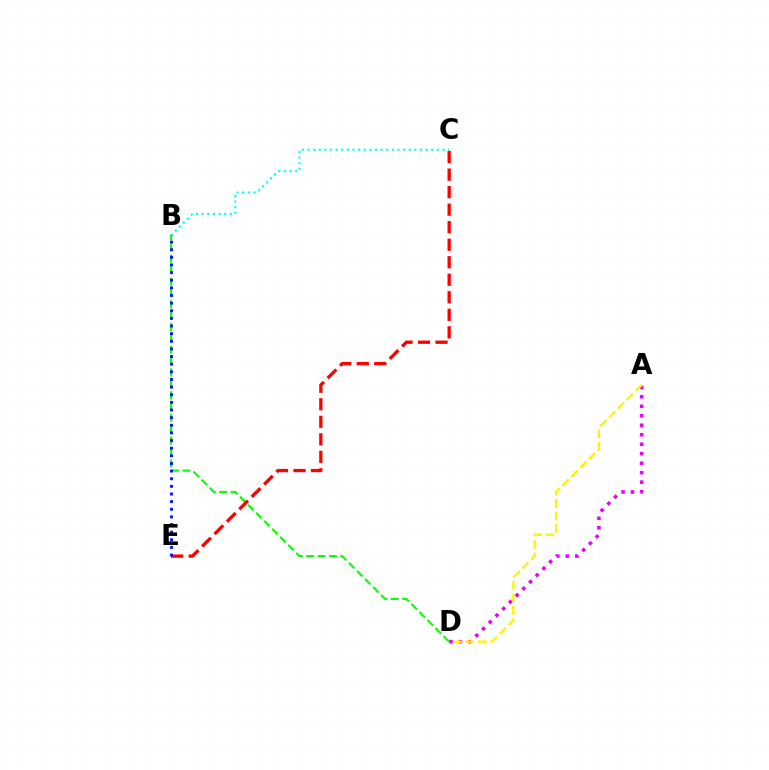{('B', 'C'): [{'color': '#00fff6', 'line_style': 'dotted', 'thickness': 1.53}], ('A', 'D'): [{'color': '#ee00ff', 'line_style': 'dotted', 'thickness': 2.58}, {'color': '#fcf500', 'line_style': 'dashed', 'thickness': 1.69}], ('B', 'D'): [{'color': '#08ff00', 'line_style': 'dashed', 'thickness': 1.54}], ('C', 'E'): [{'color': '#ff0000', 'line_style': 'dashed', 'thickness': 2.38}], ('B', 'E'): [{'color': '#0010ff', 'line_style': 'dotted', 'thickness': 2.07}]}